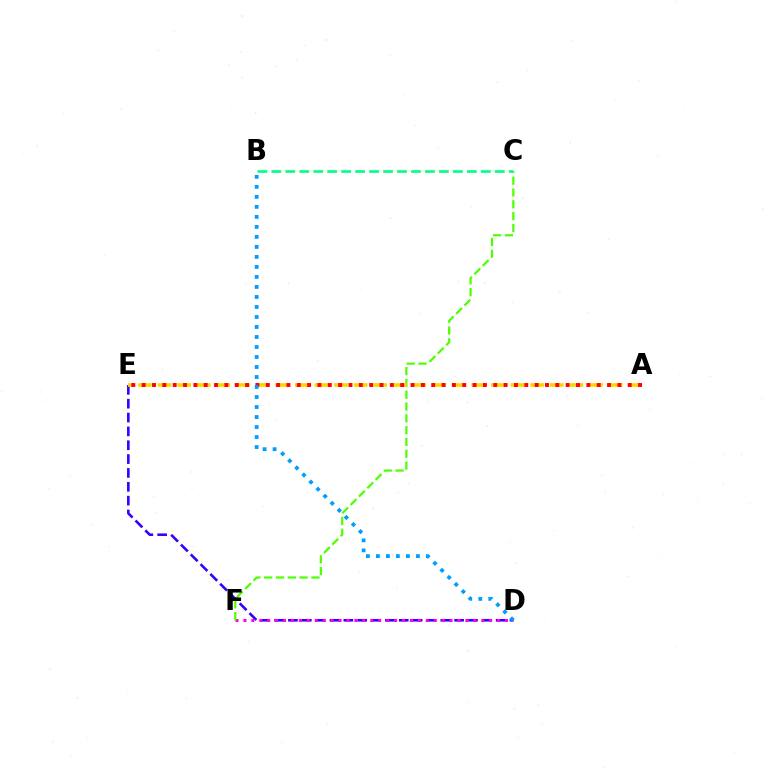{('D', 'E'): [{'color': '#3700ff', 'line_style': 'dashed', 'thickness': 1.88}], ('D', 'F'): [{'color': '#ff00ed', 'line_style': 'dotted', 'thickness': 2.15}], ('C', 'F'): [{'color': '#4fff00', 'line_style': 'dashed', 'thickness': 1.6}], ('A', 'E'): [{'color': '#ffd500', 'line_style': 'dashed', 'thickness': 2.66}, {'color': '#ff0000', 'line_style': 'dotted', 'thickness': 2.81}], ('B', 'D'): [{'color': '#009eff', 'line_style': 'dotted', 'thickness': 2.72}], ('B', 'C'): [{'color': '#00ff86', 'line_style': 'dashed', 'thickness': 1.9}]}